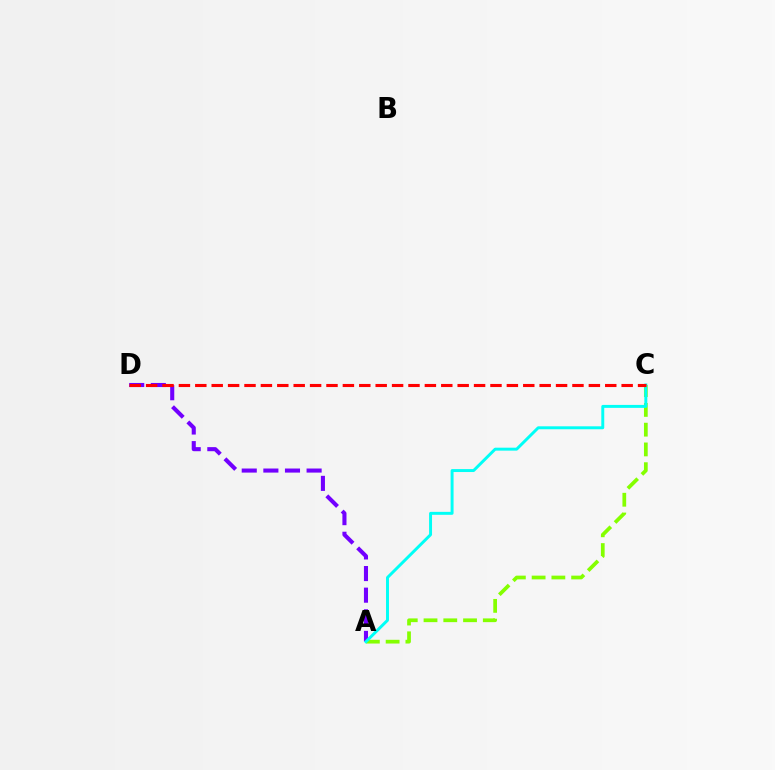{('A', 'D'): [{'color': '#7200ff', 'line_style': 'dashed', 'thickness': 2.94}], ('A', 'C'): [{'color': '#84ff00', 'line_style': 'dashed', 'thickness': 2.68}, {'color': '#00fff6', 'line_style': 'solid', 'thickness': 2.12}], ('C', 'D'): [{'color': '#ff0000', 'line_style': 'dashed', 'thickness': 2.23}]}